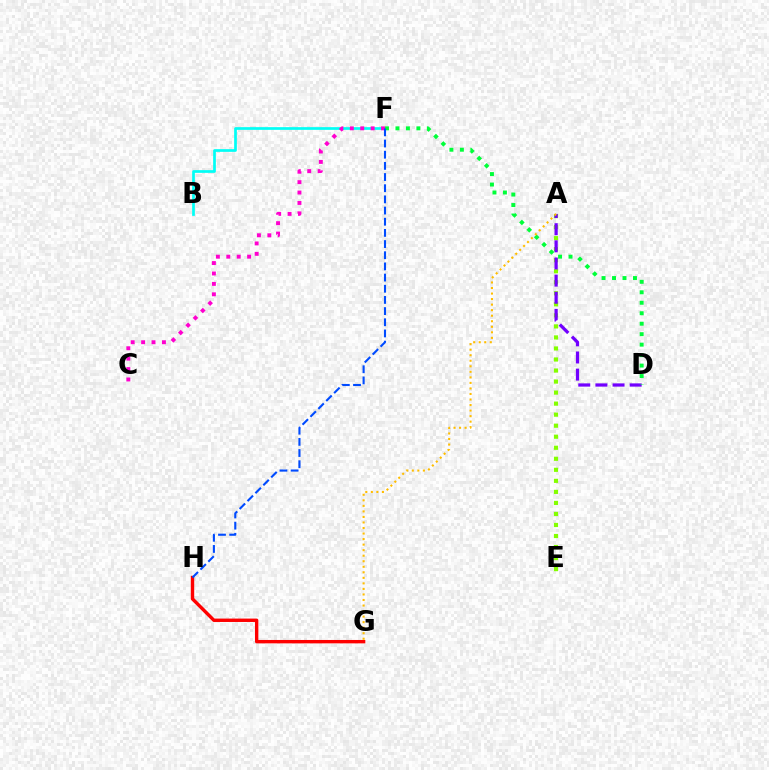{('G', 'H'): [{'color': '#ff0000', 'line_style': 'solid', 'thickness': 2.45}], ('A', 'E'): [{'color': '#84ff00', 'line_style': 'dotted', 'thickness': 3.0}], ('B', 'F'): [{'color': '#00fff6', 'line_style': 'solid', 'thickness': 1.95}], ('C', 'F'): [{'color': '#ff00cf', 'line_style': 'dotted', 'thickness': 2.83}], ('A', 'D'): [{'color': '#7200ff', 'line_style': 'dashed', 'thickness': 2.33}], ('D', 'F'): [{'color': '#00ff39', 'line_style': 'dotted', 'thickness': 2.84}], ('A', 'G'): [{'color': '#ffbd00', 'line_style': 'dotted', 'thickness': 1.5}], ('F', 'H'): [{'color': '#004bff', 'line_style': 'dashed', 'thickness': 1.52}]}